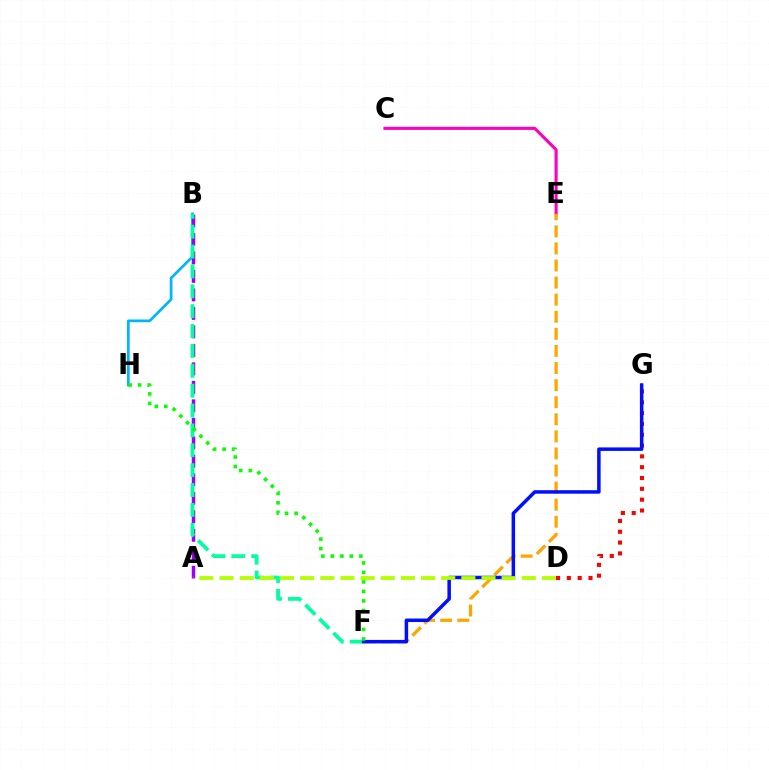{('B', 'H'): [{'color': '#00b5ff', 'line_style': 'solid', 'thickness': 1.94}], ('D', 'G'): [{'color': '#ff0000', 'line_style': 'dotted', 'thickness': 2.94}], ('C', 'E'): [{'color': '#ff00bd', 'line_style': 'solid', 'thickness': 2.22}], ('E', 'F'): [{'color': '#ffa500', 'line_style': 'dashed', 'thickness': 2.32}], ('A', 'B'): [{'color': '#9b00ff', 'line_style': 'dashed', 'thickness': 2.51}], ('B', 'F'): [{'color': '#00ff9d', 'line_style': 'dashed', 'thickness': 2.7}], ('F', 'G'): [{'color': '#0010ff', 'line_style': 'solid', 'thickness': 2.52}], ('F', 'H'): [{'color': '#08ff00', 'line_style': 'dotted', 'thickness': 2.58}], ('A', 'D'): [{'color': '#b3ff00', 'line_style': 'dashed', 'thickness': 2.74}]}